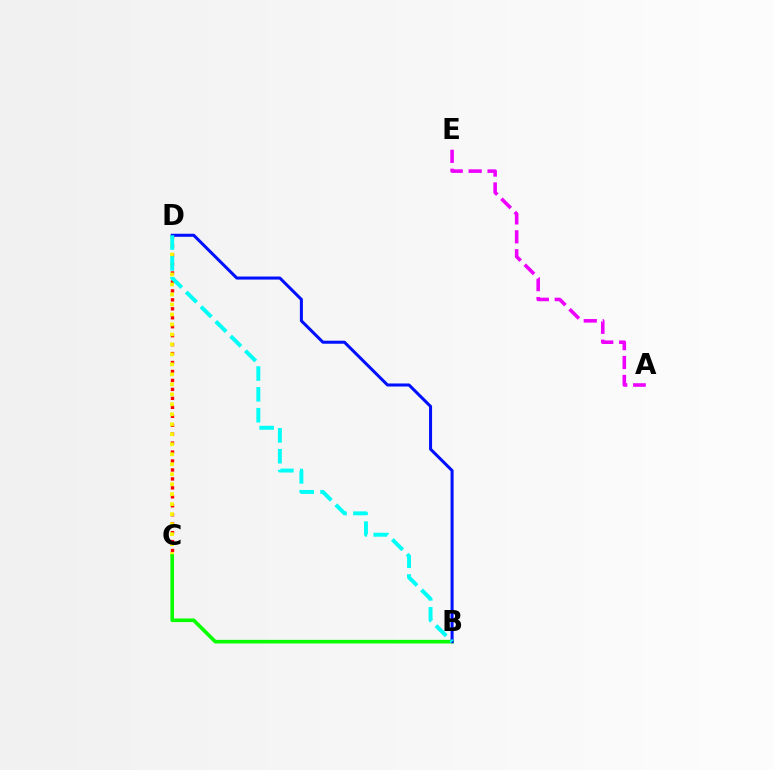{('C', 'D'): [{'color': '#ff0000', 'line_style': 'dotted', 'thickness': 2.43}, {'color': '#fcf500', 'line_style': 'dotted', 'thickness': 2.71}], ('B', 'C'): [{'color': '#08ff00', 'line_style': 'solid', 'thickness': 2.61}], ('B', 'D'): [{'color': '#0010ff', 'line_style': 'solid', 'thickness': 2.19}, {'color': '#00fff6', 'line_style': 'dashed', 'thickness': 2.83}], ('A', 'E'): [{'color': '#ee00ff', 'line_style': 'dashed', 'thickness': 2.57}]}